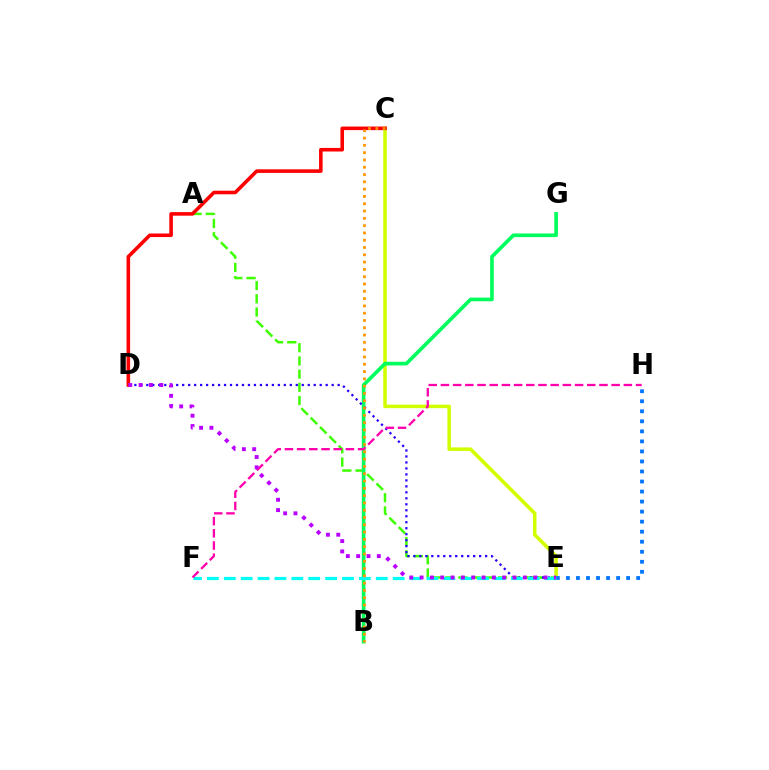{('C', 'E'): [{'color': '#d1ff00', 'line_style': 'solid', 'thickness': 2.55}], ('A', 'E'): [{'color': '#3dff00', 'line_style': 'dashed', 'thickness': 1.79}], ('B', 'G'): [{'color': '#00ff5c', 'line_style': 'solid', 'thickness': 2.63}], ('D', 'E'): [{'color': '#2500ff', 'line_style': 'dotted', 'thickness': 1.62}, {'color': '#b900ff', 'line_style': 'dotted', 'thickness': 2.81}], ('C', 'D'): [{'color': '#ff0000', 'line_style': 'solid', 'thickness': 2.58}], ('E', 'H'): [{'color': '#0074ff', 'line_style': 'dotted', 'thickness': 2.73}], ('E', 'F'): [{'color': '#00fff6', 'line_style': 'dashed', 'thickness': 2.29}], ('F', 'H'): [{'color': '#ff00ac', 'line_style': 'dashed', 'thickness': 1.66}], ('B', 'C'): [{'color': '#ff9400', 'line_style': 'dotted', 'thickness': 1.98}]}